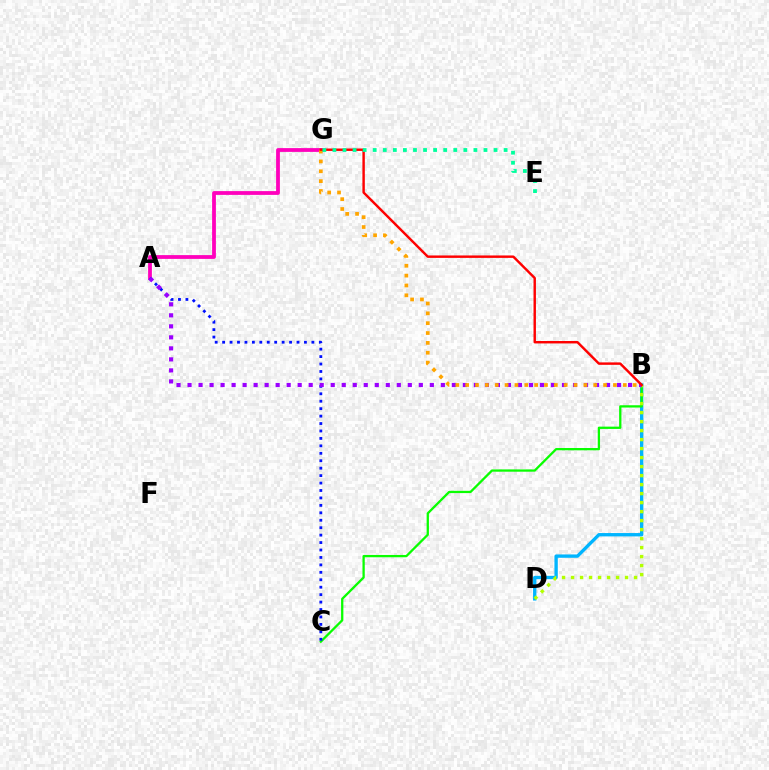{('A', 'G'): [{'color': '#ff00bd', 'line_style': 'solid', 'thickness': 2.72}], ('B', 'D'): [{'color': '#00b5ff', 'line_style': 'solid', 'thickness': 2.41}, {'color': '#b3ff00', 'line_style': 'dotted', 'thickness': 2.45}], ('B', 'C'): [{'color': '#08ff00', 'line_style': 'solid', 'thickness': 1.64}], ('A', 'C'): [{'color': '#0010ff', 'line_style': 'dotted', 'thickness': 2.02}], ('A', 'B'): [{'color': '#9b00ff', 'line_style': 'dotted', 'thickness': 2.99}], ('B', 'G'): [{'color': '#ffa500', 'line_style': 'dotted', 'thickness': 2.68}, {'color': '#ff0000', 'line_style': 'solid', 'thickness': 1.75}], ('E', 'G'): [{'color': '#00ff9d', 'line_style': 'dotted', 'thickness': 2.74}]}